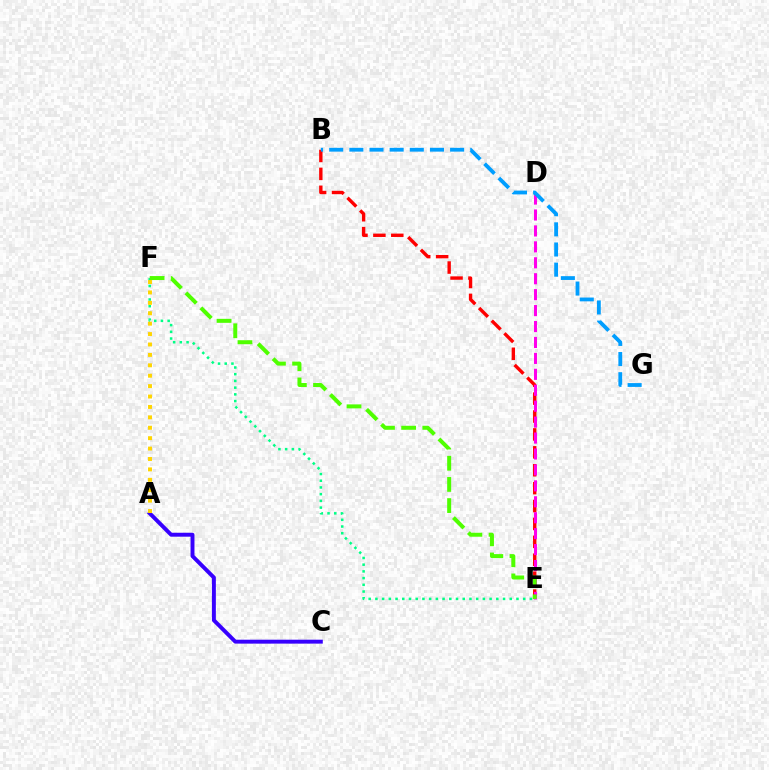{('B', 'E'): [{'color': '#ff0000', 'line_style': 'dashed', 'thickness': 2.43}], ('E', 'F'): [{'color': '#00ff86', 'line_style': 'dotted', 'thickness': 1.82}, {'color': '#4fff00', 'line_style': 'dashed', 'thickness': 2.87}], ('A', 'C'): [{'color': '#3700ff', 'line_style': 'solid', 'thickness': 2.83}], ('A', 'F'): [{'color': '#ffd500', 'line_style': 'dotted', 'thickness': 2.83}], ('D', 'E'): [{'color': '#ff00ed', 'line_style': 'dashed', 'thickness': 2.16}], ('B', 'G'): [{'color': '#009eff', 'line_style': 'dashed', 'thickness': 2.74}]}